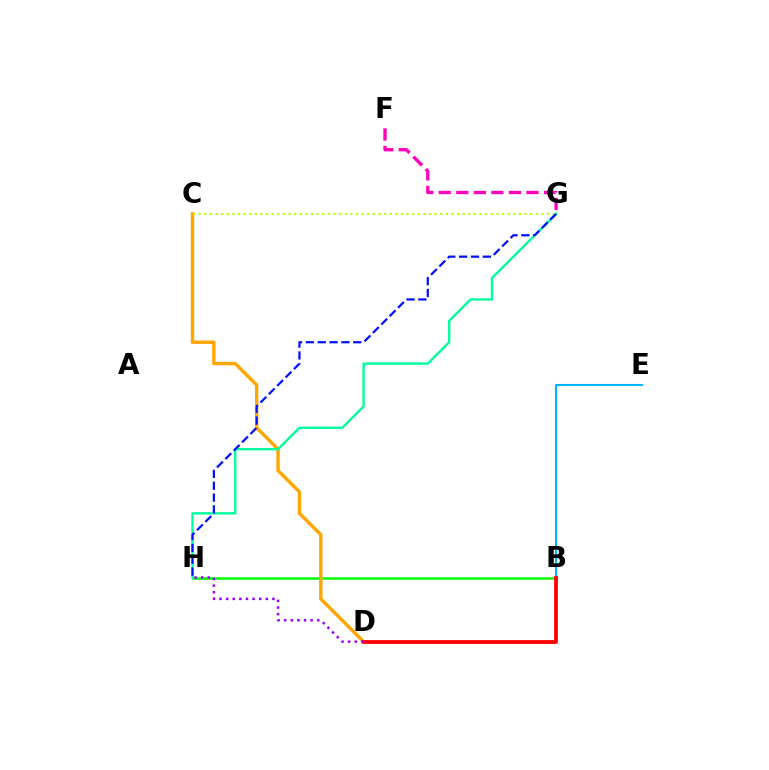{('B', 'H'): [{'color': '#08ff00', 'line_style': 'solid', 'thickness': 1.82}], ('C', 'D'): [{'color': '#ffa500', 'line_style': 'solid', 'thickness': 2.44}], ('B', 'E'): [{'color': '#00b5ff', 'line_style': 'solid', 'thickness': 1.5}], ('C', 'G'): [{'color': '#b3ff00', 'line_style': 'dotted', 'thickness': 1.53}], ('B', 'D'): [{'color': '#ff0000', 'line_style': 'solid', 'thickness': 2.74}], ('G', 'H'): [{'color': '#00ff9d', 'line_style': 'solid', 'thickness': 1.7}, {'color': '#0010ff', 'line_style': 'dashed', 'thickness': 1.61}], ('F', 'G'): [{'color': '#ff00bd', 'line_style': 'dashed', 'thickness': 2.38}], ('D', 'H'): [{'color': '#9b00ff', 'line_style': 'dotted', 'thickness': 1.8}]}